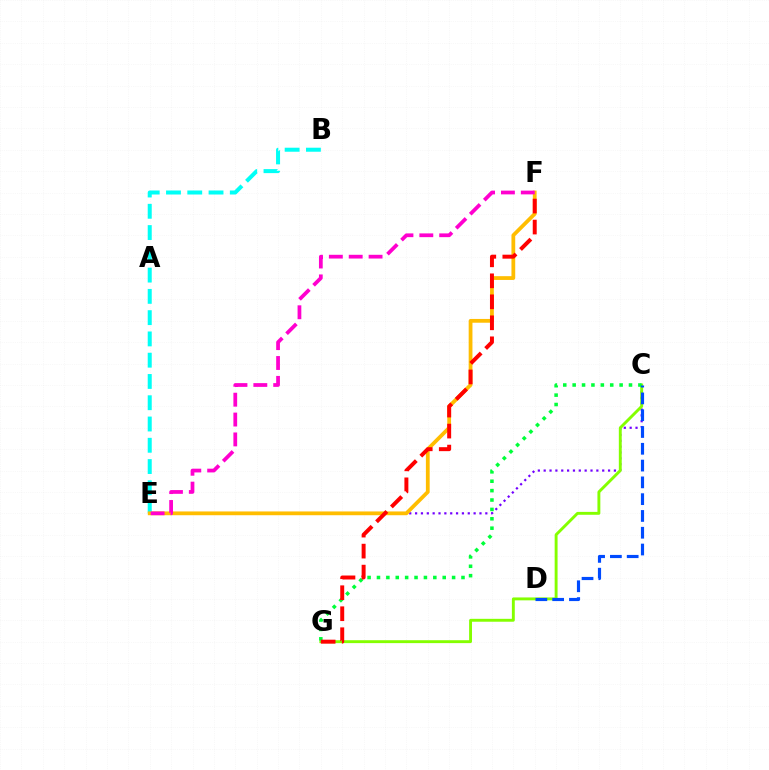{('B', 'E'): [{'color': '#00fff6', 'line_style': 'dashed', 'thickness': 2.89}], ('C', 'E'): [{'color': '#7200ff', 'line_style': 'dotted', 'thickness': 1.59}], ('C', 'G'): [{'color': '#84ff00', 'line_style': 'solid', 'thickness': 2.09}, {'color': '#00ff39', 'line_style': 'dotted', 'thickness': 2.55}], ('E', 'F'): [{'color': '#ffbd00', 'line_style': 'solid', 'thickness': 2.72}, {'color': '#ff00cf', 'line_style': 'dashed', 'thickness': 2.7}], ('F', 'G'): [{'color': '#ff0000', 'line_style': 'dashed', 'thickness': 2.85}], ('C', 'D'): [{'color': '#004bff', 'line_style': 'dashed', 'thickness': 2.28}]}